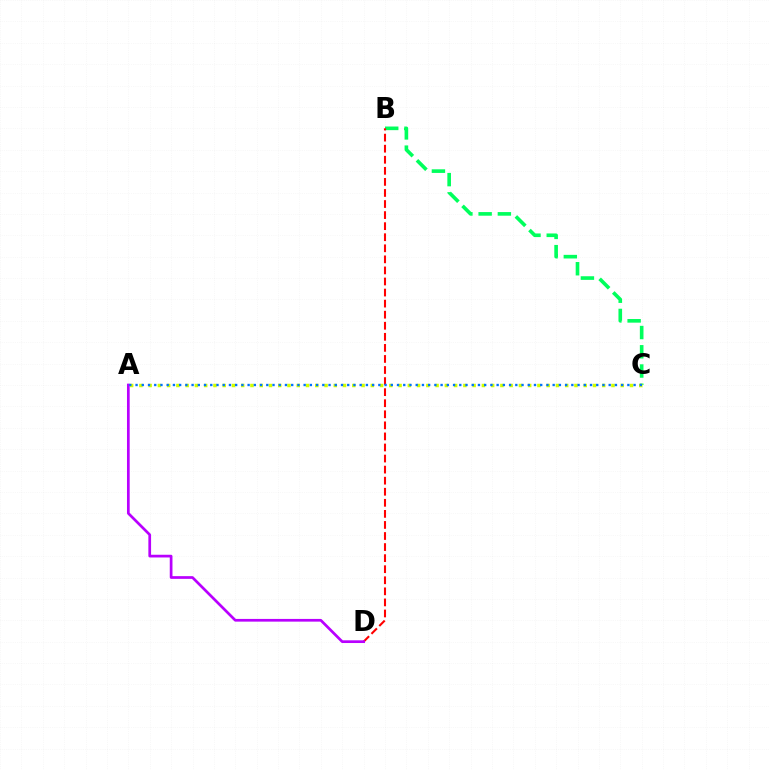{('B', 'C'): [{'color': '#00ff5c', 'line_style': 'dashed', 'thickness': 2.61}], ('A', 'C'): [{'color': '#d1ff00', 'line_style': 'dotted', 'thickness': 2.52}, {'color': '#0074ff', 'line_style': 'dotted', 'thickness': 1.69}], ('B', 'D'): [{'color': '#ff0000', 'line_style': 'dashed', 'thickness': 1.5}], ('A', 'D'): [{'color': '#b900ff', 'line_style': 'solid', 'thickness': 1.95}]}